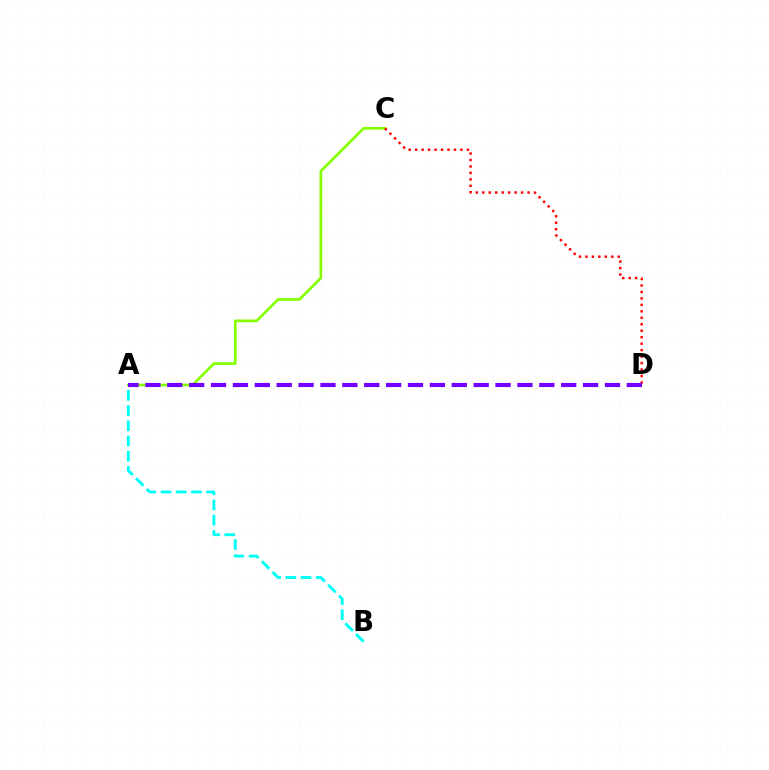{('A', 'B'): [{'color': '#00fff6', 'line_style': 'dashed', 'thickness': 2.07}], ('A', 'C'): [{'color': '#84ff00', 'line_style': 'solid', 'thickness': 1.94}], ('C', 'D'): [{'color': '#ff0000', 'line_style': 'dotted', 'thickness': 1.76}], ('A', 'D'): [{'color': '#7200ff', 'line_style': 'dashed', 'thickness': 2.97}]}